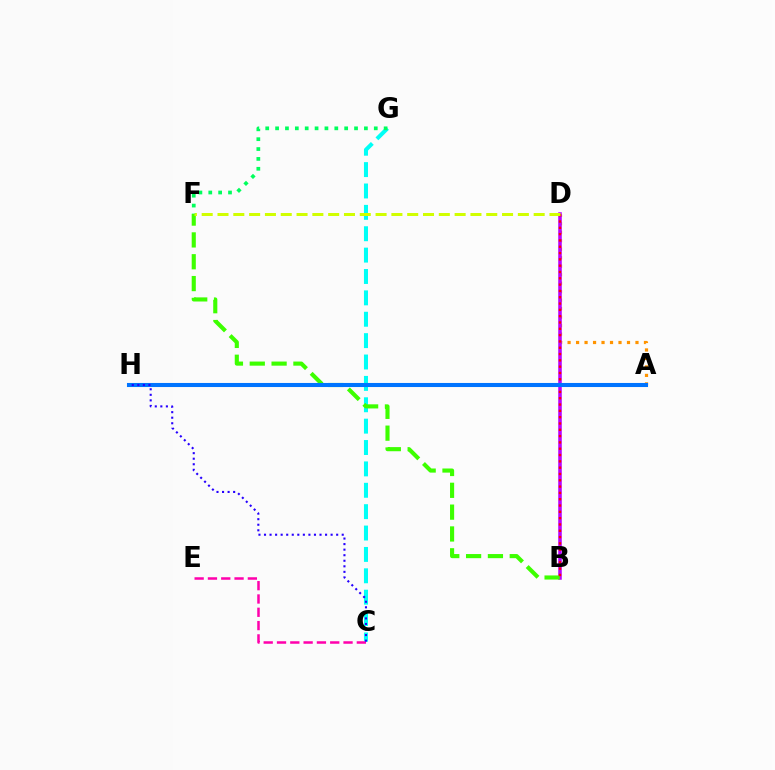{('A', 'D'): [{'color': '#ff9400', 'line_style': 'dotted', 'thickness': 2.31}], ('B', 'D'): [{'color': '#b900ff', 'line_style': 'solid', 'thickness': 2.54}, {'color': '#ff0000', 'line_style': 'dotted', 'thickness': 1.71}], ('C', 'G'): [{'color': '#00fff6', 'line_style': 'dashed', 'thickness': 2.9}], ('B', 'F'): [{'color': '#3dff00', 'line_style': 'dashed', 'thickness': 2.97}], ('C', 'E'): [{'color': '#ff00ac', 'line_style': 'dashed', 'thickness': 1.81}], ('A', 'H'): [{'color': '#0074ff', 'line_style': 'solid', 'thickness': 2.93}], ('C', 'H'): [{'color': '#2500ff', 'line_style': 'dotted', 'thickness': 1.51}], ('D', 'F'): [{'color': '#d1ff00', 'line_style': 'dashed', 'thickness': 2.15}], ('F', 'G'): [{'color': '#00ff5c', 'line_style': 'dotted', 'thickness': 2.68}]}